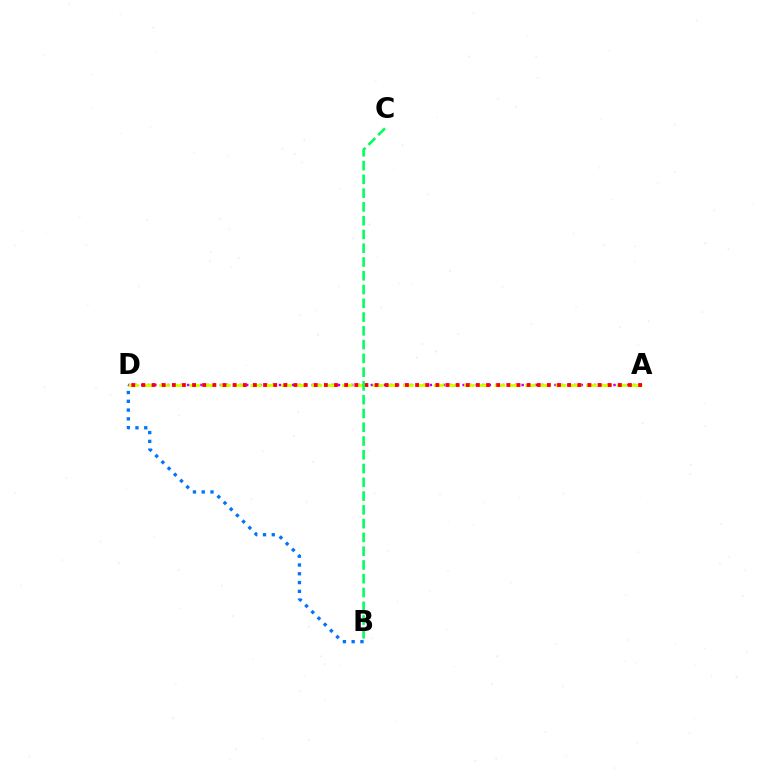{('B', 'D'): [{'color': '#0074ff', 'line_style': 'dotted', 'thickness': 2.39}], ('A', 'D'): [{'color': '#b900ff', 'line_style': 'dotted', 'thickness': 1.78}, {'color': '#d1ff00', 'line_style': 'dashed', 'thickness': 2.07}, {'color': '#ff0000', 'line_style': 'dotted', 'thickness': 2.75}], ('B', 'C'): [{'color': '#00ff5c', 'line_style': 'dashed', 'thickness': 1.87}]}